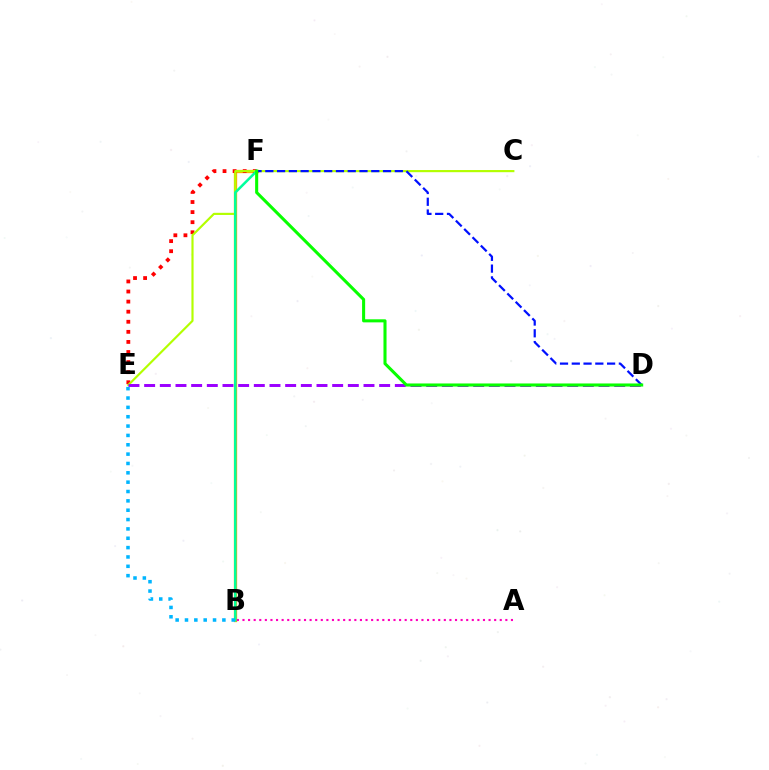{('B', 'F'): [{'color': '#ffa500', 'line_style': 'solid', 'thickness': 2.37}, {'color': '#00ff9d', 'line_style': 'solid', 'thickness': 1.82}], ('E', 'F'): [{'color': '#ff0000', 'line_style': 'dotted', 'thickness': 2.74}], ('C', 'E'): [{'color': '#b3ff00', 'line_style': 'solid', 'thickness': 1.56}], ('D', 'E'): [{'color': '#9b00ff', 'line_style': 'dashed', 'thickness': 2.13}], ('D', 'F'): [{'color': '#0010ff', 'line_style': 'dashed', 'thickness': 1.6}, {'color': '#08ff00', 'line_style': 'solid', 'thickness': 2.21}], ('B', 'E'): [{'color': '#00b5ff', 'line_style': 'dotted', 'thickness': 2.54}], ('A', 'B'): [{'color': '#ff00bd', 'line_style': 'dotted', 'thickness': 1.52}]}